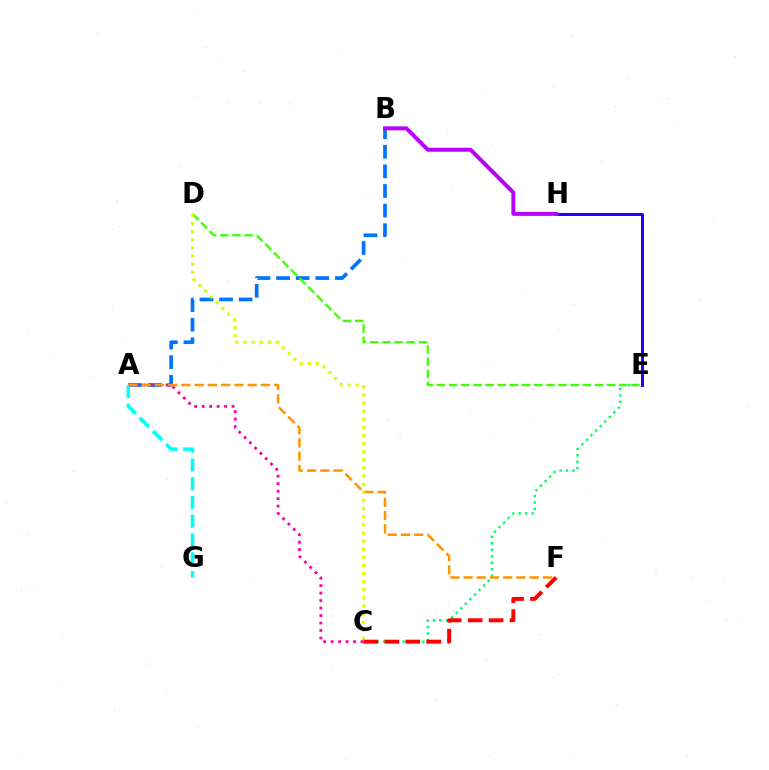{('C', 'E'): [{'color': '#00ff5c', 'line_style': 'dotted', 'thickness': 1.76}], ('A', 'B'): [{'color': '#0074ff', 'line_style': 'dashed', 'thickness': 2.66}], ('A', 'C'): [{'color': '#ff00ac', 'line_style': 'dotted', 'thickness': 2.03}], ('A', 'G'): [{'color': '#00fff6', 'line_style': 'dashed', 'thickness': 2.55}], ('A', 'F'): [{'color': '#ff9400', 'line_style': 'dashed', 'thickness': 1.8}], ('E', 'H'): [{'color': '#2500ff', 'line_style': 'solid', 'thickness': 2.15}], ('B', 'H'): [{'color': '#b900ff', 'line_style': 'solid', 'thickness': 2.85}], ('D', 'E'): [{'color': '#3dff00', 'line_style': 'dashed', 'thickness': 1.65}], ('C', 'D'): [{'color': '#d1ff00', 'line_style': 'dotted', 'thickness': 2.21}], ('C', 'F'): [{'color': '#ff0000', 'line_style': 'dashed', 'thickness': 2.84}]}